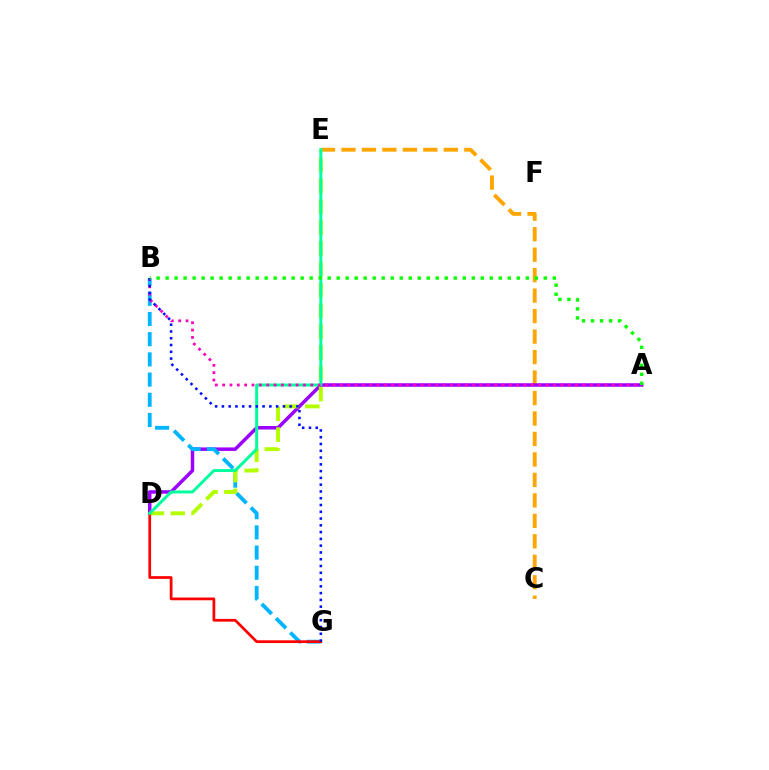{('C', 'E'): [{'color': '#ffa500', 'line_style': 'dashed', 'thickness': 2.78}], ('A', 'D'): [{'color': '#9b00ff', 'line_style': 'solid', 'thickness': 2.52}], ('B', 'G'): [{'color': '#00b5ff', 'line_style': 'dashed', 'thickness': 2.74}, {'color': '#0010ff', 'line_style': 'dotted', 'thickness': 1.84}], ('D', 'E'): [{'color': '#b3ff00', 'line_style': 'dashed', 'thickness': 2.83}, {'color': '#00ff9d', 'line_style': 'solid', 'thickness': 2.14}], ('D', 'G'): [{'color': '#ff0000', 'line_style': 'solid', 'thickness': 1.97}], ('A', 'B'): [{'color': '#ff00bd', 'line_style': 'dotted', 'thickness': 2.0}, {'color': '#08ff00', 'line_style': 'dotted', 'thickness': 2.45}]}